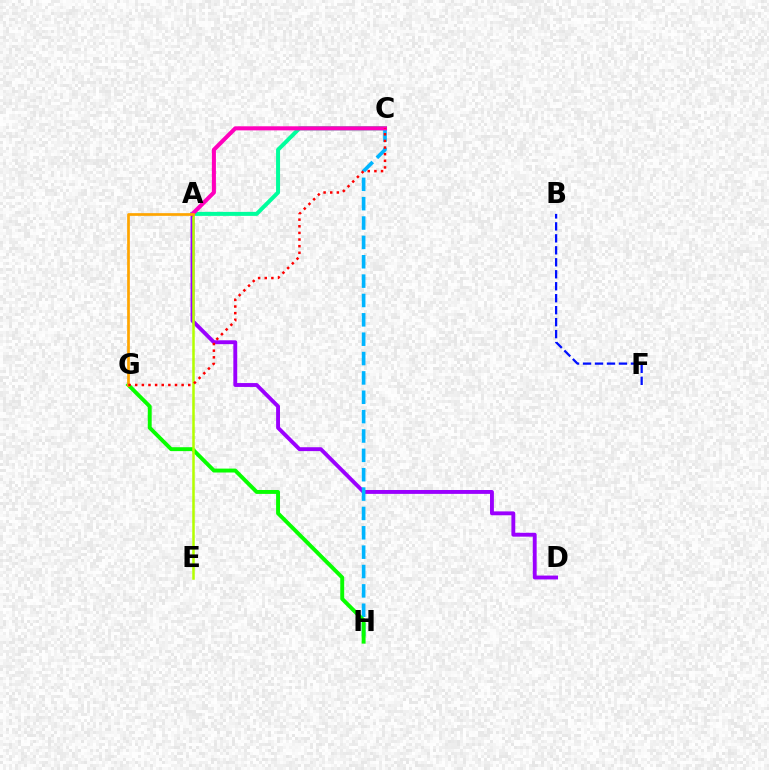{('A', 'D'): [{'color': '#9b00ff', 'line_style': 'solid', 'thickness': 2.79}], ('A', 'C'): [{'color': '#00ff9d', 'line_style': 'solid', 'thickness': 2.87}, {'color': '#ff00bd', 'line_style': 'solid', 'thickness': 2.92}], ('C', 'H'): [{'color': '#00b5ff', 'line_style': 'dashed', 'thickness': 2.63}], ('G', 'H'): [{'color': '#08ff00', 'line_style': 'solid', 'thickness': 2.82}], ('A', 'E'): [{'color': '#b3ff00', 'line_style': 'solid', 'thickness': 1.81}], ('A', 'G'): [{'color': '#ffa500', 'line_style': 'solid', 'thickness': 1.95}], ('B', 'F'): [{'color': '#0010ff', 'line_style': 'dashed', 'thickness': 1.63}], ('C', 'G'): [{'color': '#ff0000', 'line_style': 'dotted', 'thickness': 1.8}]}